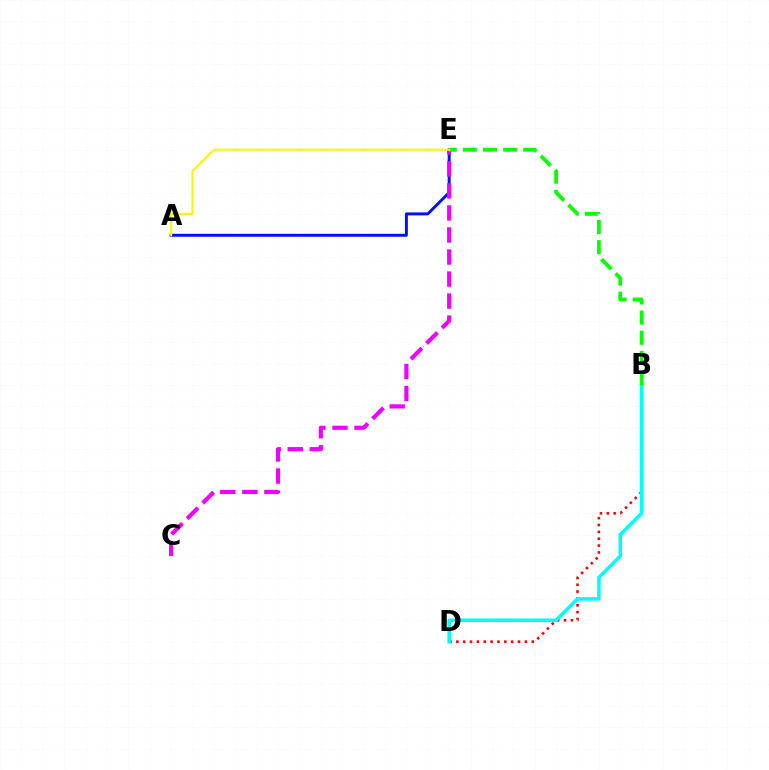{('B', 'D'): [{'color': '#ff0000', 'line_style': 'dotted', 'thickness': 1.86}, {'color': '#00fff6', 'line_style': 'solid', 'thickness': 2.55}], ('A', 'E'): [{'color': '#0010ff', 'line_style': 'solid', 'thickness': 2.13}, {'color': '#fcf500', 'line_style': 'solid', 'thickness': 1.53}], ('C', 'E'): [{'color': '#ee00ff', 'line_style': 'dashed', 'thickness': 2.99}], ('B', 'E'): [{'color': '#08ff00', 'line_style': 'dashed', 'thickness': 2.74}]}